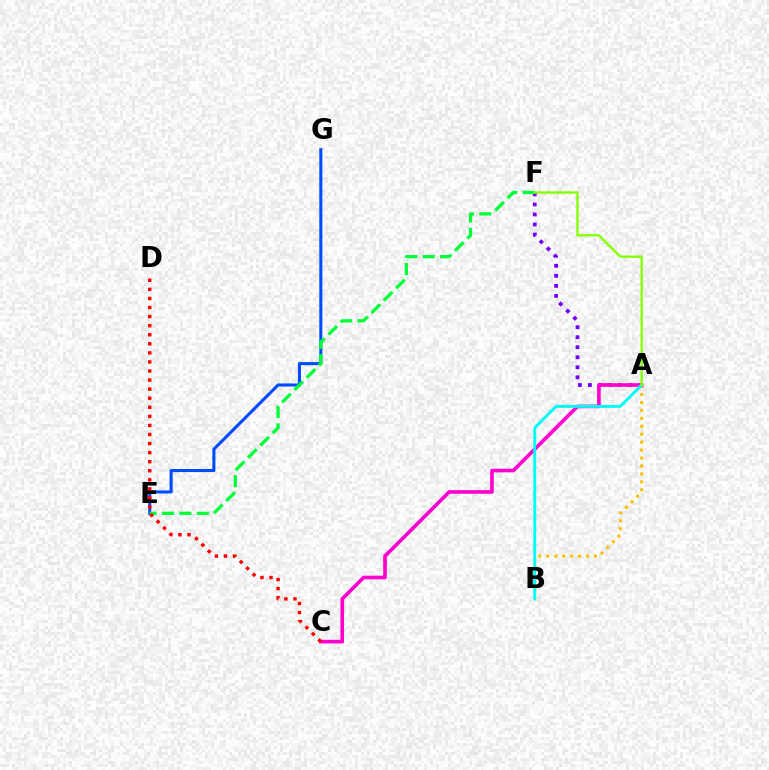{('E', 'G'): [{'color': '#004bff', 'line_style': 'solid', 'thickness': 2.2}], ('A', 'F'): [{'color': '#7200ff', 'line_style': 'dotted', 'thickness': 2.73}, {'color': '#84ff00', 'line_style': 'solid', 'thickness': 1.68}], ('A', 'B'): [{'color': '#ffbd00', 'line_style': 'dotted', 'thickness': 2.16}, {'color': '#00fff6', 'line_style': 'solid', 'thickness': 2.11}], ('E', 'F'): [{'color': '#00ff39', 'line_style': 'dashed', 'thickness': 2.36}], ('A', 'C'): [{'color': '#ff00cf', 'line_style': 'solid', 'thickness': 2.61}], ('C', 'D'): [{'color': '#ff0000', 'line_style': 'dotted', 'thickness': 2.46}]}